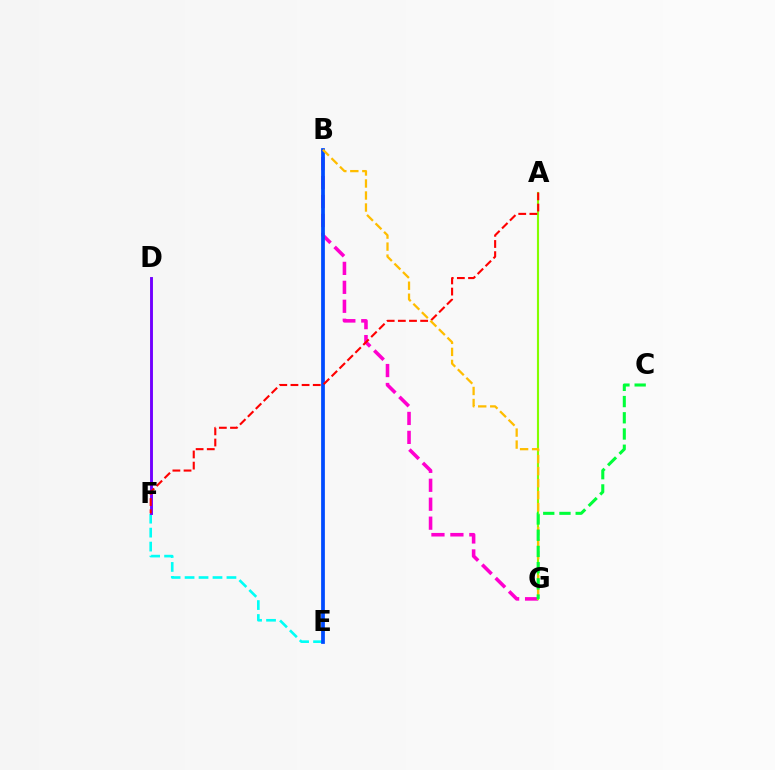{('B', 'G'): [{'color': '#ff00cf', 'line_style': 'dashed', 'thickness': 2.57}, {'color': '#ffbd00', 'line_style': 'dashed', 'thickness': 1.63}], ('A', 'G'): [{'color': '#84ff00', 'line_style': 'solid', 'thickness': 1.54}], ('E', 'F'): [{'color': '#00fff6', 'line_style': 'dashed', 'thickness': 1.9}], ('D', 'F'): [{'color': '#7200ff', 'line_style': 'solid', 'thickness': 2.09}], ('B', 'E'): [{'color': '#004bff', 'line_style': 'solid', 'thickness': 2.7}], ('A', 'F'): [{'color': '#ff0000', 'line_style': 'dashed', 'thickness': 1.52}], ('C', 'G'): [{'color': '#00ff39', 'line_style': 'dashed', 'thickness': 2.2}]}